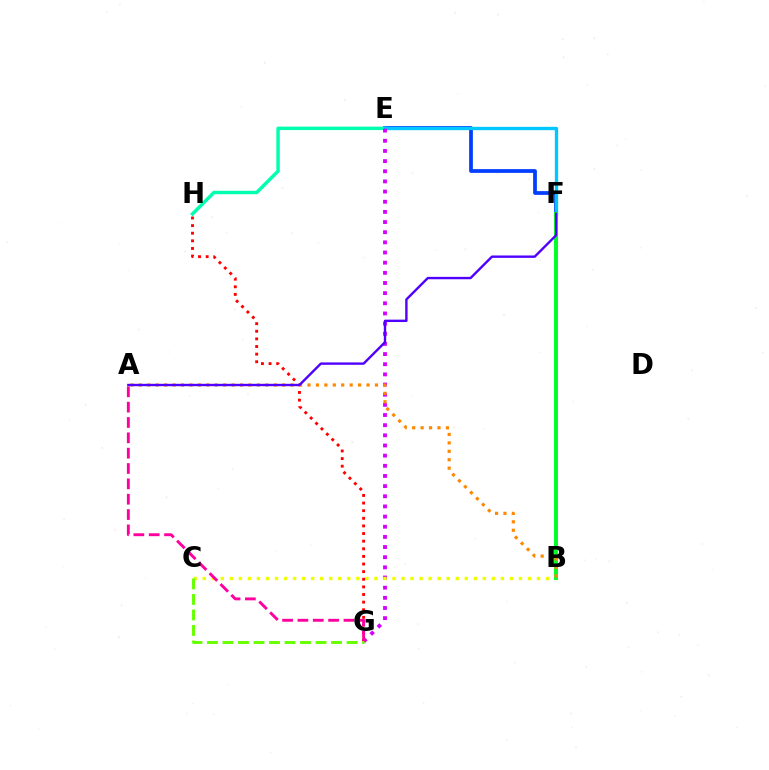{('E', 'F'): [{'color': '#003fff', 'line_style': 'solid', 'thickness': 2.7}, {'color': '#00c7ff', 'line_style': 'solid', 'thickness': 2.4}], ('E', 'H'): [{'color': '#00ffaf', 'line_style': 'solid', 'thickness': 2.48}], ('E', 'G'): [{'color': '#d600ff', 'line_style': 'dotted', 'thickness': 2.76}], ('B', 'C'): [{'color': '#eeff00', 'line_style': 'dotted', 'thickness': 2.45}], ('B', 'F'): [{'color': '#00ff27', 'line_style': 'solid', 'thickness': 2.83}], ('G', 'H'): [{'color': '#ff0000', 'line_style': 'dotted', 'thickness': 2.07}], ('A', 'G'): [{'color': '#ff00a0', 'line_style': 'dashed', 'thickness': 2.08}], ('A', 'B'): [{'color': '#ff8800', 'line_style': 'dotted', 'thickness': 2.29}], ('C', 'G'): [{'color': '#66ff00', 'line_style': 'dashed', 'thickness': 2.11}], ('A', 'F'): [{'color': '#4f00ff', 'line_style': 'solid', 'thickness': 1.72}]}